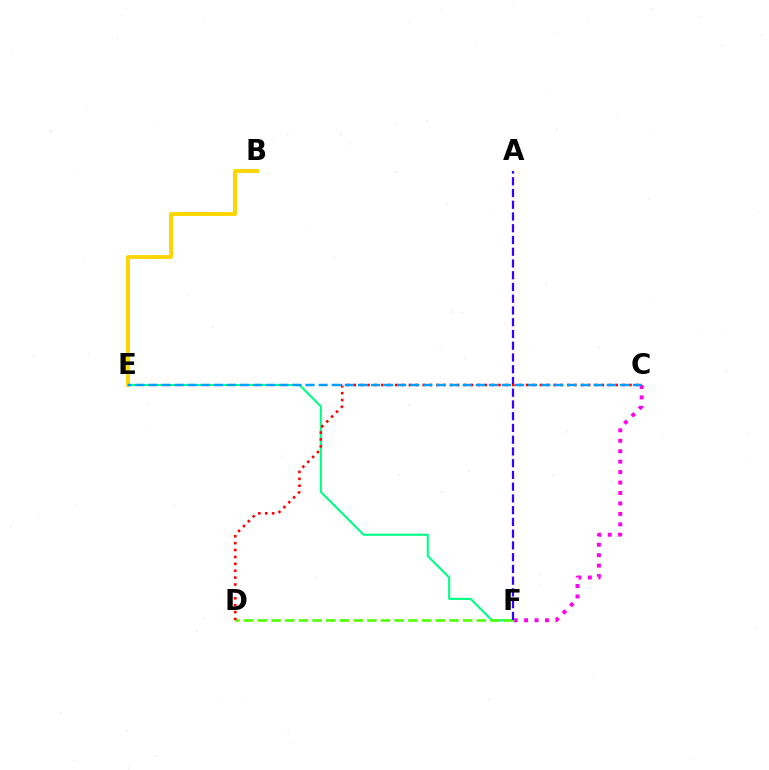{('C', 'F'): [{'color': '#ff00ed', 'line_style': 'dotted', 'thickness': 2.84}], ('B', 'E'): [{'color': '#ffd500', 'line_style': 'solid', 'thickness': 2.82}], ('E', 'F'): [{'color': '#00ff86', 'line_style': 'solid', 'thickness': 1.52}], ('D', 'F'): [{'color': '#4fff00', 'line_style': 'dashed', 'thickness': 1.86}], ('A', 'F'): [{'color': '#3700ff', 'line_style': 'dashed', 'thickness': 1.6}], ('C', 'D'): [{'color': '#ff0000', 'line_style': 'dotted', 'thickness': 1.87}], ('C', 'E'): [{'color': '#009eff', 'line_style': 'dashed', 'thickness': 1.78}]}